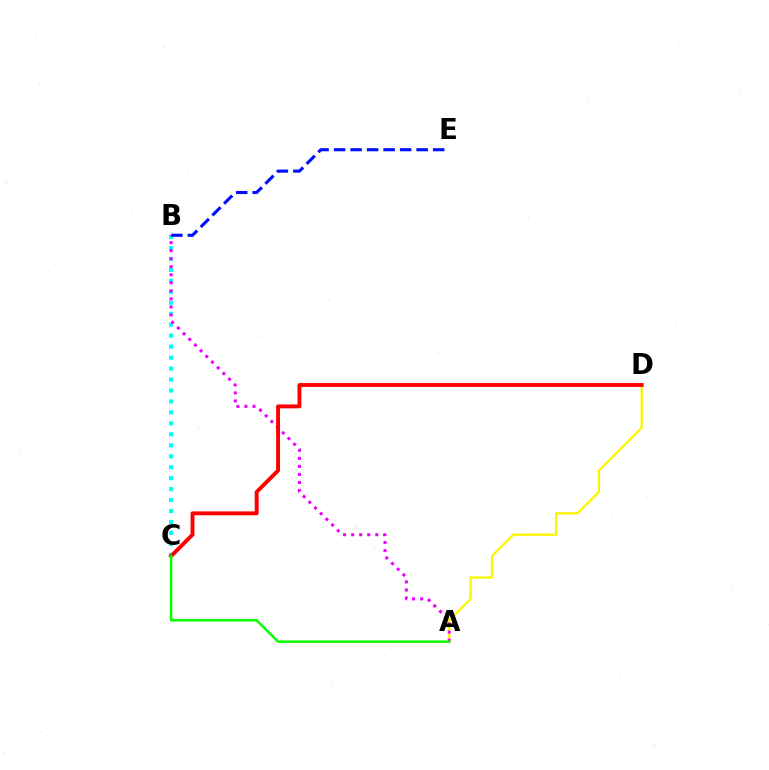{('A', 'D'): [{'color': '#fcf500', 'line_style': 'solid', 'thickness': 1.65}], ('B', 'C'): [{'color': '#00fff6', 'line_style': 'dotted', 'thickness': 2.98}], ('A', 'B'): [{'color': '#ee00ff', 'line_style': 'dotted', 'thickness': 2.18}], ('B', 'E'): [{'color': '#0010ff', 'line_style': 'dashed', 'thickness': 2.24}], ('C', 'D'): [{'color': '#ff0000', 'line_style': 'solid', 'thickness': 2.8}], ('A', 'C'): [{'color': '#08ff00', 'line_style': 'solid', 'thickness': 1.79}]}